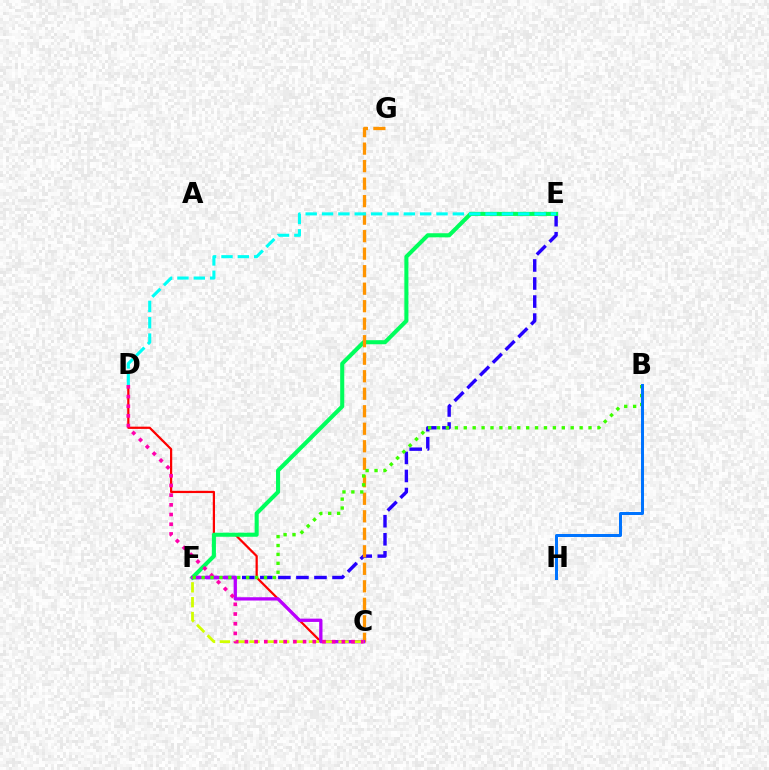{('E', 'F'): [{'color': '#2500ff', 'line_style': 'dashed', 'thickness': 2.45}, {'color': '#00ff5c', 'line_style': 'solid', 'thickness': 2.93}], ('C', 'D'): [{'color': '#ff0000', 'line_style': 'solid', 'thickness': 1.61}, {'color': '#ff00ac', 'line_style': 'dotted', 'thickness': 2.63}], ('C', 'G'): [{'color': '#ff9400', 'line_style': 'dashed', 'thickness': 2.38}], ('C', 'F'): [{'color': '#b900ff', 'line_style': 'solid', 'thickness': 2.37}, {'color': '#d1ff00', 'line_style': 'dashed', 'thickness': 2.02}], ('B', 'F'): [{'color': '#3dff00', 'line_style': 'dotted', 'thickness': 2.42}], ('B', 'H'): [{'color': '#0074ff', 'line_style': 'solid', 'thickness': 2.17}], ('D', 'E'): [{'color': '#00fff6', 'line_style': 'dashed', 'thickness': 2.22}]}